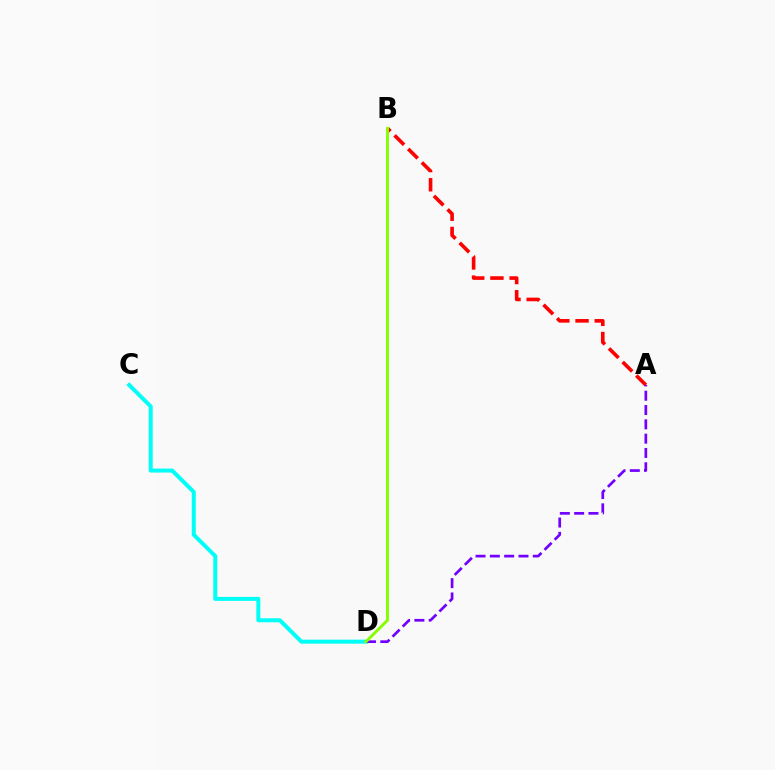{('A', 'B'): [{'color': '#ff0000', 'line_style': 'dashed', 'thickness': 2.61}], ('C', 'D'): [{'color': '#00fff6', 'line_style': 'solid', 'thickness': 2.88}], ('A', 'D'): [{'color': '#7200ff', 'line_style': 'dashed', 'thickness': 1.94}], ('B', 'D'): [{'color': '#84ff00', 'line_style': 'solid', 'thickness': 2.1}]}